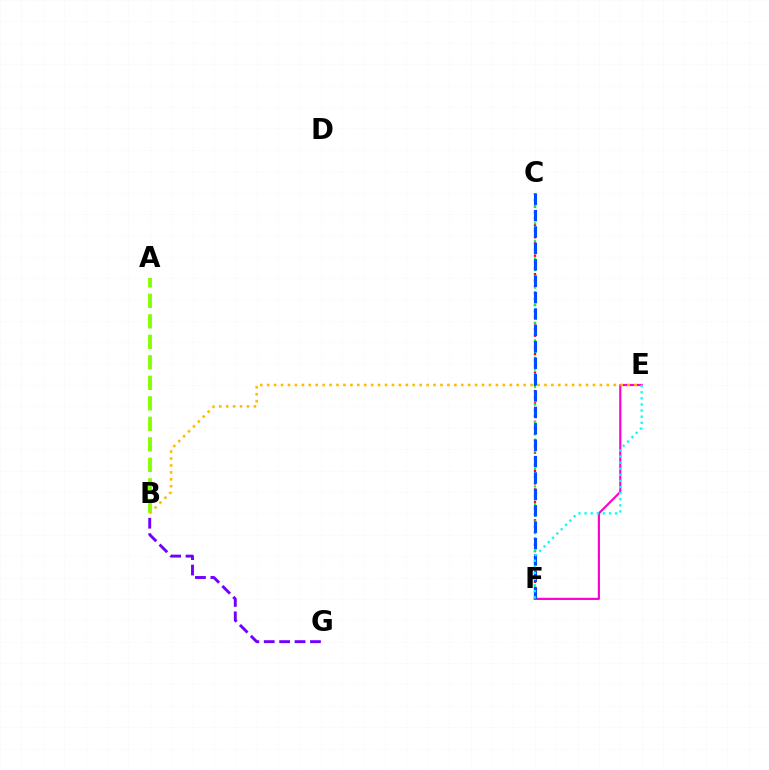{('B', 'G'): [{'color': '#7200ff', 'line_style': 'dashed', 'thickness': 2.09}], ('C', 'F'): [{'color': '#ff0000', 'line_style': 'dotted', 'thickness': 1.67}, {'color': '#00ff39', 'line_style': 'dotted', 'thickness': 1.59}, {'color': '#004bff', 'line_style': 'dashed', 'thickness': 2.23}], ('A', 'B'): [{'color': '#84ff00', 'line_style': 'dashed', 'thickness': 2.79}], ('E', 'F'): [{'color': '#ff00cf', 'line_style': 'solid', 'thickness': 1.55}, {'color': '#00fff6', 'line_style': 'dotted', 'thickness': 1.66}], ('B', 'E'): [{'color': '#ffbd00', 'line_style': 'dotted', 'thickness': 1.88}]}